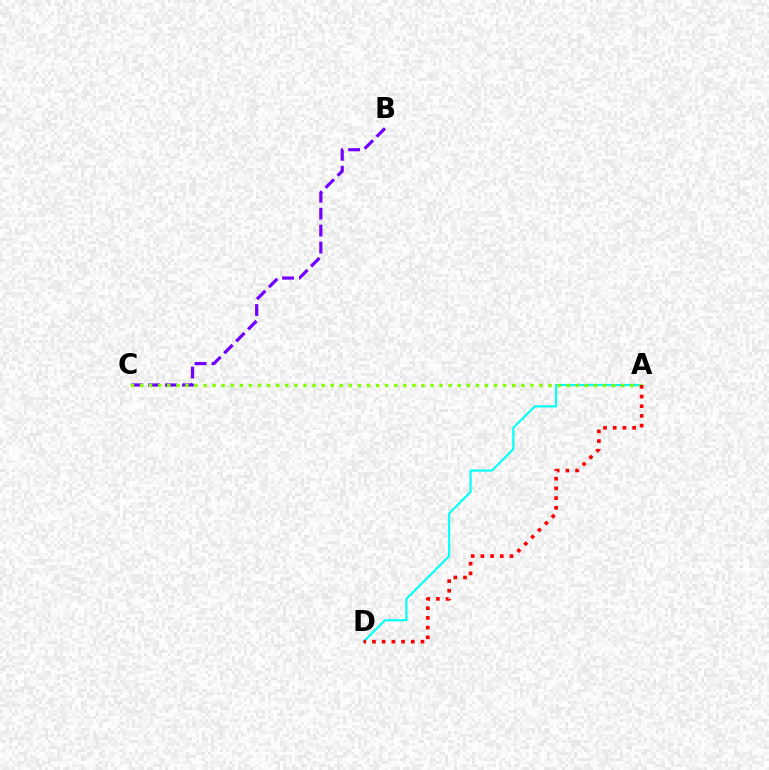{('B', 'C'): [{'color': '#7200ff', 'line_style': 'dashed', 'thickness': 2.3}], ('A', 'D'): [{'color': '#00fff6', 'line_style': 'solid', 'thickness': 1.52}, {'color': '#ff0000', 'line_style': 'dotted', 'thickness': 2.64}], ('A', 'C'): [{'color': '#84ff00', 'line_style': 'dotted', 'thickness': 2.47}]}